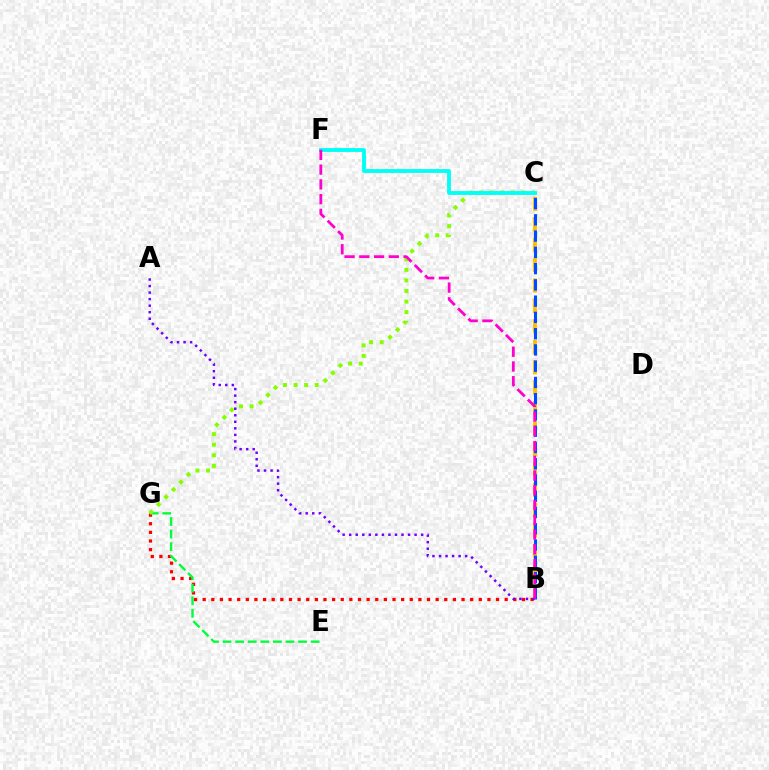{('B', 'G'): [{'color': '#ff0000', 'line_style': 'dotted', 'thickness': 2.34}], ('E', 'G'): [{'color': '#00ff39', 'line_style': 'dashed', 'thickness': 1.71}], ('C', 'G'): [{'color': '#84ff00', 'line_style': 'dotted', 'thickness': 2.87}], ('C', 'F'): [{'color': '#00fff6', 'line_style': 'solid', 'thickness': 2.77}], ('B', 'C'): [{'color': '#ffbd00', 'line_style': 'dashed', 'thickness': 2.77}, {'color': '#004bff', 'line_style': 'dashed', 'thickness': 2.21}], ('A', 'B'): [{'color': '#7200ff', 'line_style': 'dotted', 'thickness': 1.78}], ('B', 'F'): [{'color': '#ff00cf', 'line_style': 'dashed', 'thickness': 2.0}]}